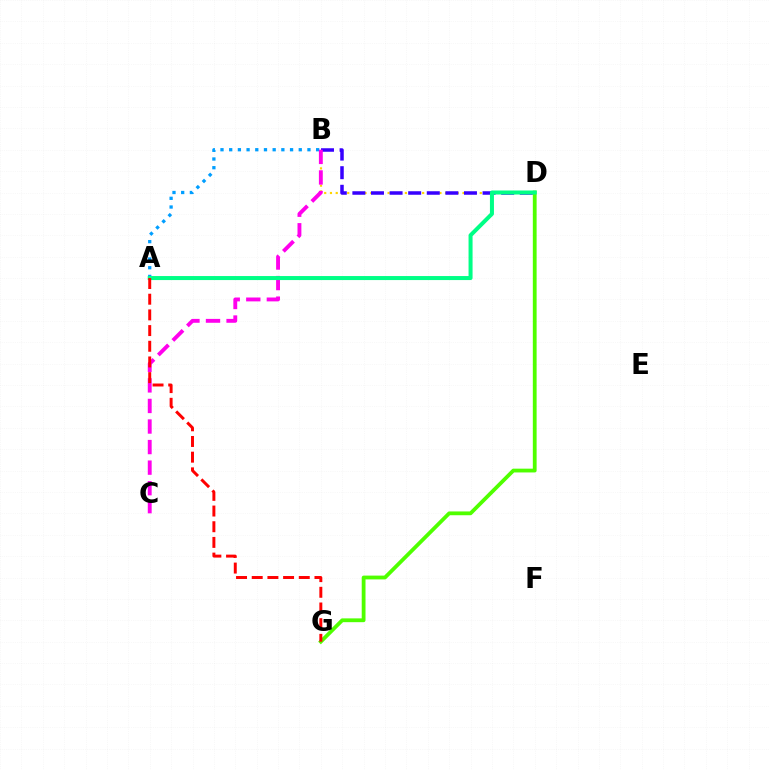{('A', 'B'): [{'color': '#009eff', 'line_style': 'dotted', 'thickness': 2.36}], ('B', 'D'): [{'color': '#ffd500', 'line_style': 'dotted', 'thickness': 1.57}, {'color': '#3700ff', 'line_style': 'dashed', 'thickness': 2.53}], ('B', 'C'): [{'color': '#ff00ed', 'line_style': 'dashed', 'thickness': 2.79}], ('D', 'G'): [{'color': '#4fff00', 'line_style': 'solid', 'thickness': 2.73}], ('A', 'D'): [{'color': '#00ff86', 'line_style': 'solid', 'thickness': 2.89}], ('A', 'G'): [{'color': '#ff0000', 'line_style': 'dashed', 'thickness': 2.13}]}